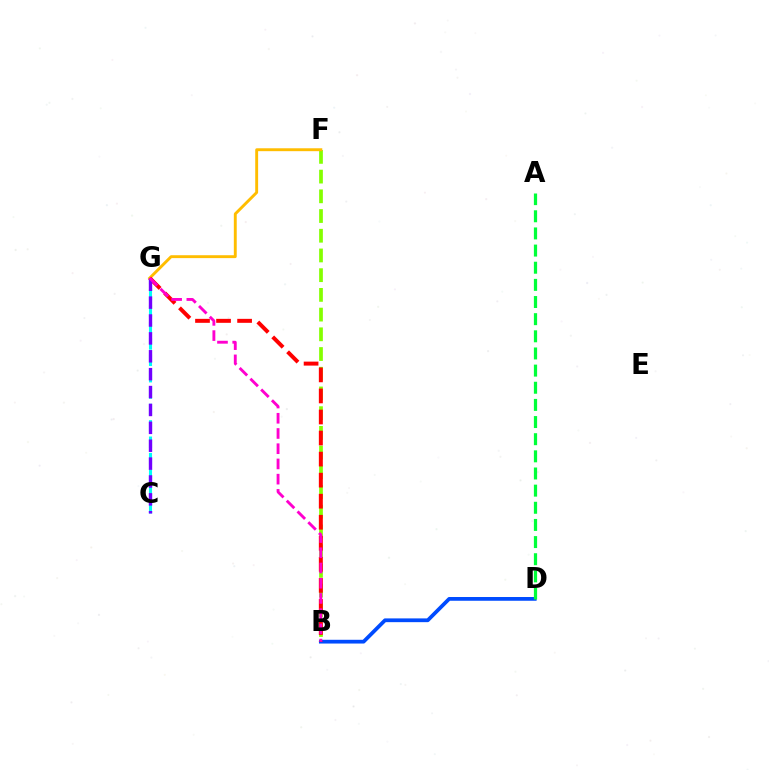{('C', 'G'): [{'color': '#00fff6', 'line_style': 'dashed', 'thickness': 2.23}, {'color': '#7200ff', 'line_style': 'dashed', 'thickness': 2.43}], ('B', 'D'): [{'color': '#004bff', 'line_style': 'solid', 'thickness': 2.7}], ('B', 'F'): [{'color': '#84ff00', 'line_style': 'dashed', 'thickness': 2.68}], ('F', 'G'): [{'color': '#ffbd00', 'line_style': 'solid', 'thickness': 2.09}], ('B', 'G'): [{'color': '#ff0000', 'line_style': 'dashed', 'thickness': 2.86}, {'color': '#ff00cf', 'line_style': 'dashed', 'thickness': 2.07}], ('A', 'D'): [{'color': '#00ff39', 'line_style': 'dashed', 'thickness': 2.33}]}